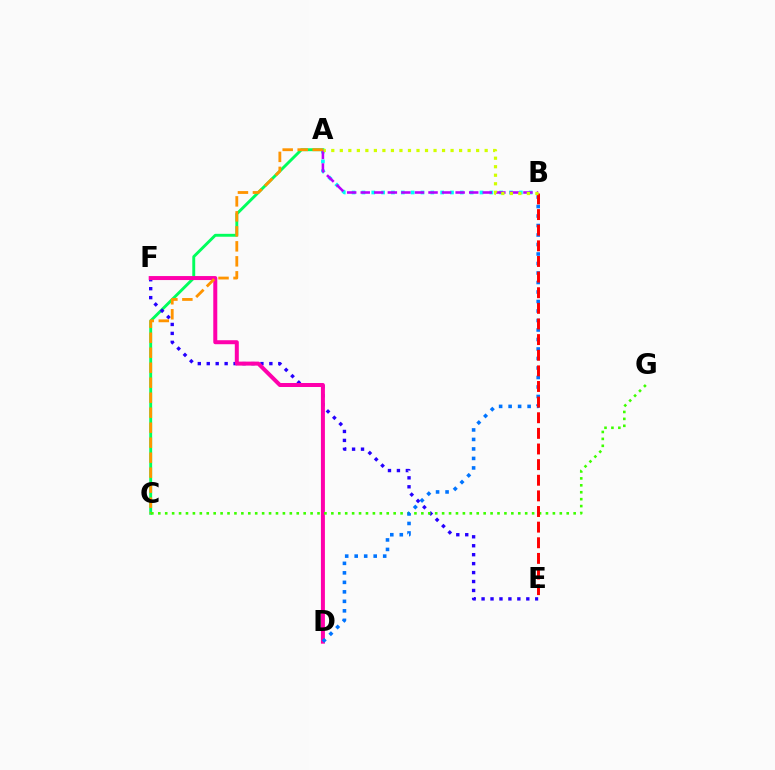{('A', 'B'): [{'color': '#00fff6', 'line_style': 'dotted', 'thickness': 2.67}, {'color': '#b900ff', 'line_style': 'dashed', 'thickness': 1.84}, {'color': '#d1ff00', 'line_style': 'dotted', 'thickness': 2.32}], ('A', 'C'): [{'color': '#00ff5c', 'line_style': 'solid', 'thickness': 2.09}, {'color': '#ff9400', 'line_style': 'dashed', 'thickness': 2.04}], ('E', 'F'): [{'color': '#2500ff', 'line_style': 'dotted', 'thickness': 2.43}], ('D', 'F'): [{'color': '#ff00ac', 'line_style': 'solid', 'thickness': 2.88}], ('C', 'G'): [{'color': '#3dff00', 'line_style': 'dotted', 'thickness': 1.88}], ('B', 'D'): [{'color': '#0074ff', 'line_style': 'dotted', 'thickness': 2.58}], ('B', 'E'): [{'color': '#ff0000', 'line_style': 'dashed', 'thickness': 2.12}]}